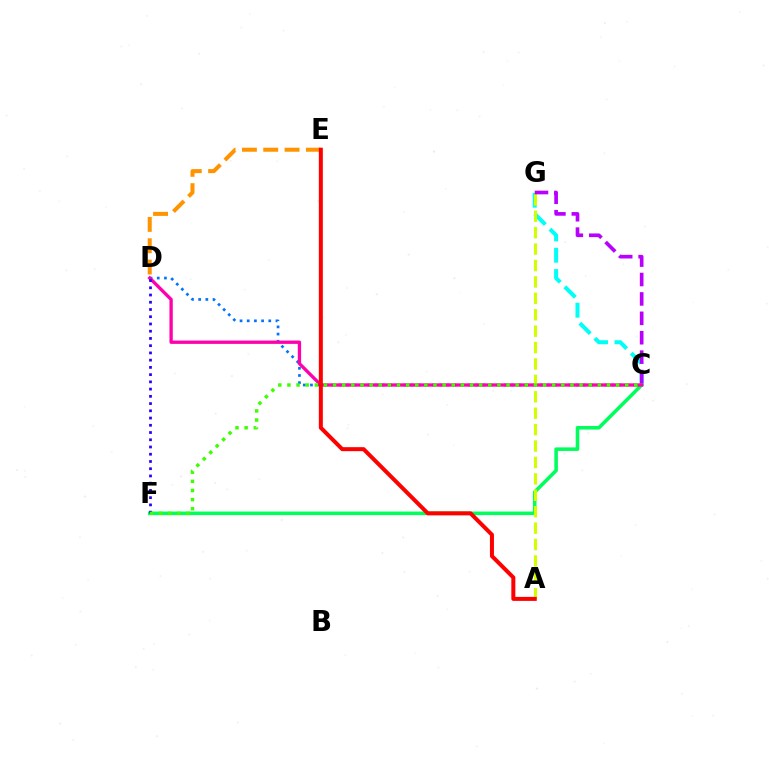{('C', 'D'): [{'color': '#0074ff', 'line_style': 'dotted', 'thickness': 1.95}, {'color': '#ff00ac', 'line_style': 'solid', 'thickness': 2.39}], ('C', 'G'): [{'color': '#00fff6', 'line_style': 'dashed', 'thickness': 2.89}, {'color': '#b900ff', 'line_style': 'dashed', 'thickness': 2.64}], ('C', 'F'): [{'color': '#00ff5c', 'line_style': 'solid', 'thickness': 2.57}, {'color': '#3dff00', 'line_style': 'dotted', 'thickness': 2.48}], ('A', 'G'): [{'color': '#d1ff00', 'line_style': 'dashed', 'thickness': 2.23}], ('D', 'F'): [{'color': '#2500ff', 'line_style': 'dotted', 'thickness': 1.97}], ('D', 'E'): [{'color': '#ff9400', 'line_style': 'dashed', 'thickness': 2.9}], ('A', 'E'): [{'color': '#ff0000', 'line_style': 'solid', 'thickness': 2.88}]}